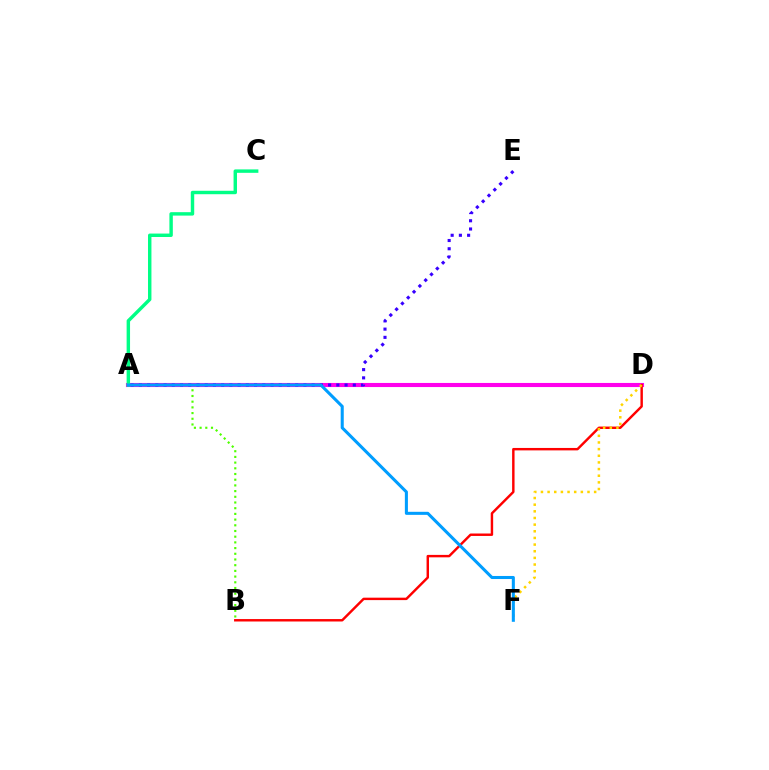{('A', 'D'): [{'color': '#ff00ed', 'line_style': 'solid', 'thickness': 2.95}], ('A', 'C'): [{'color': '#00ff86', 'line_style': 'solid', 'thickness': 2.47}], ('A', 'E'): [{'color': '#3700ff', 'line_style': 'dotted', 'thickness': 2.24}], ('B', 'D'): [{'color': '#ff0000', 'line_style': 'solid', 'thickness': 1.75}], ('D', 'F'): [{'color': '#ffd500', 'line_style': 'dotted', 'thickness': 1.81}], ('A', 'B'): [{'color': '#4fff00', 'line_style': 'dotted', 'thickness': 1.55}], ('A', 'F'): [{'color': '#009eff', 'line_style': 'solid', 'thickness': 2.2}]}